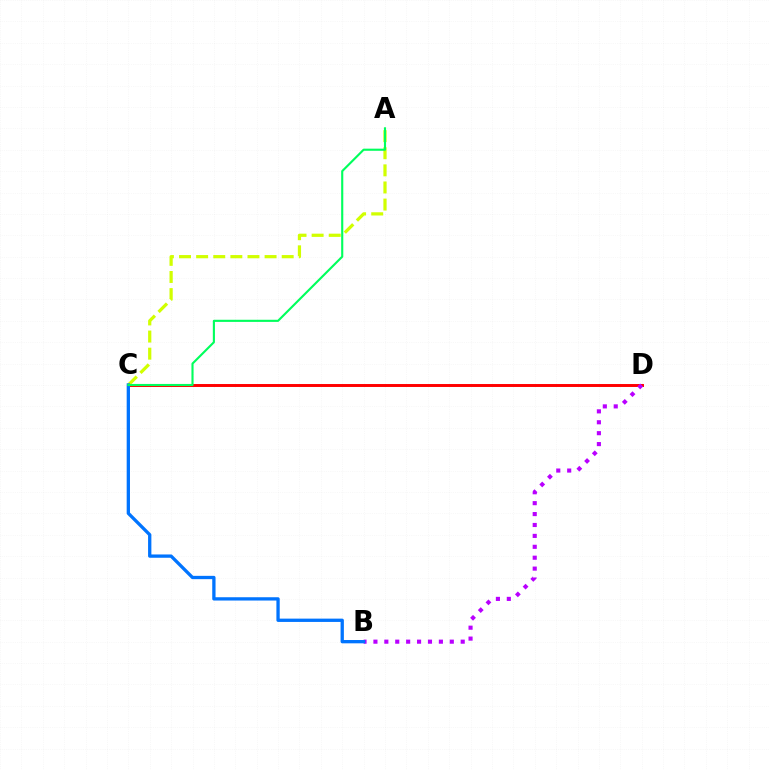{('C', 'D'): [{'color': '#ff0000', 'line_style': 'solid', 'thickness': 2.12}], ('A', 'C'): [{'color': '#d1ff00', 'line_style': 'dashed', 'thickness': 2.32}, {'color': '#00ff5c', 'line_style': 'solid', 'thickness': 1.53}], ('B', 'D'): [{'color': '#b900ff', 'line_style': 'dotted', 'thickness': 2.96}], ('B', 'C'): [{'color': '#0074ff', 'line_style': 'solid', 'thickness': 2.38}]}